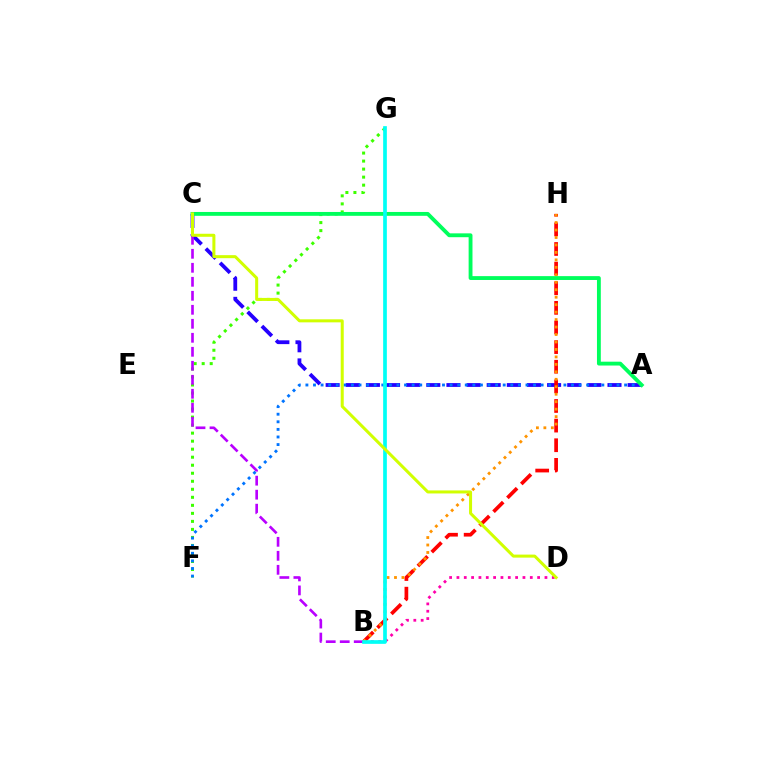{('A', 'C'): [{'color': '#2500ff', 'line_style': 'dashed', 'thickness': 2.73}, {'color': '#00ff5c', 'line_style': 'solid', 'thickness': 2.77}], ('F', 'G'): [{'color': '#3dff00', 'line_style': 'dotted', 'thickness': 2.18}], ('B', 'C'): [{'color': '#b900ff', 'line_style': 'dashed', 'thickness': 1.9}], ('B', 'D'): [{'color': '#ff00ac', 'line_style': 'dotted', 'thickness': 1.99}], ('A', 'F'): [{'color': '#0074ff', 'line_style': 'dotted', 'thickness': 2.06}], ('B', 'H'): [{'color': '#ff0000', 'line_style': 'dashed', 'thickness': 2.67}, {'color': '#ff9400', 'line_style': 'dotted', 'thickness': 2.03}], ('B', 'G'): [{'color': '#00fff6', 'line_style': 'solid', 'thickness': 2.66}], ('C', 'D'): [{'color': '#d1ff00', 'line_style': 'solid', 'thickness': 2.18}]}